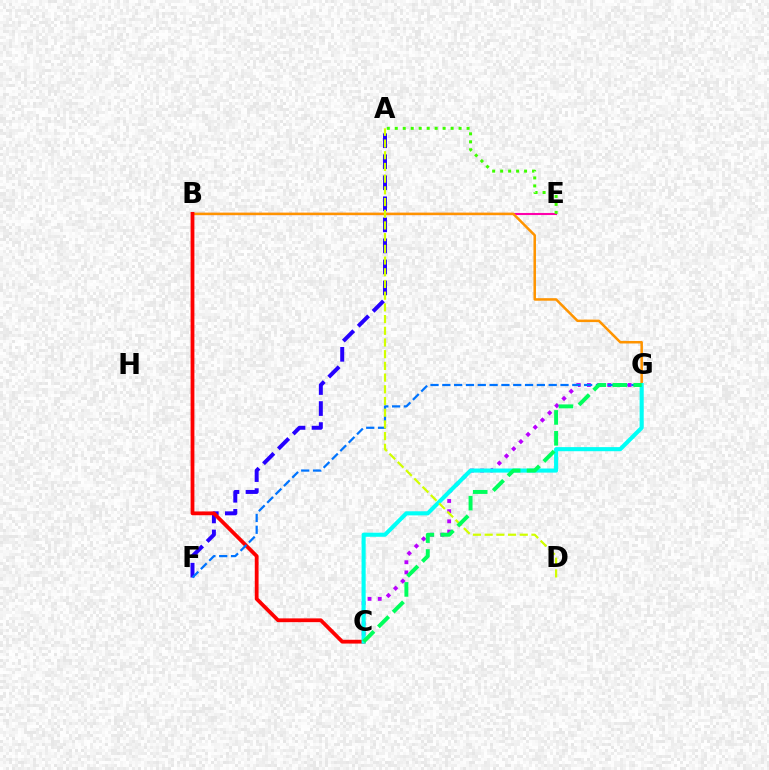{('B', 'E'): [{'color': '#ff00ac', 'line_style': 'solid', 'thickness': 1.5}], ('A', 'F'): [{'color': '#2500ff', 'line_style': 'dashed', 'thickness': 2.86}], ('B', 'G'): [{'color': '#ff9400', 'line_style': 'solid', 'thickness': 1.81}], ('B', 'C'): [{'color': '#ff0000', 'line_style': 'solid', 'thickness': 2.73}], ('A', 'E'): [{'color': '#3dff00', 'line_style': 'dotted', 'thickness': 2.17}], ('C', 'G'): [{'color': '#b900ff', 'line_style': 'dotted', 'thickness': 2.76}, {'color': '#00fff6', 'line_style': 'solid', 'thickness': 2.95}, {'color': '#00ff5c', 'line_style': 'dashed', 'thickness': 2.84}], ('F', 'G'): [{'color': '#0074ff', 'line_style': 'dashed', 'thickness': 1.61}], ('A', 'D'): [{'color': '#d1ff00', 'line_style': 'dashed', 'thickness': 1.59}]}